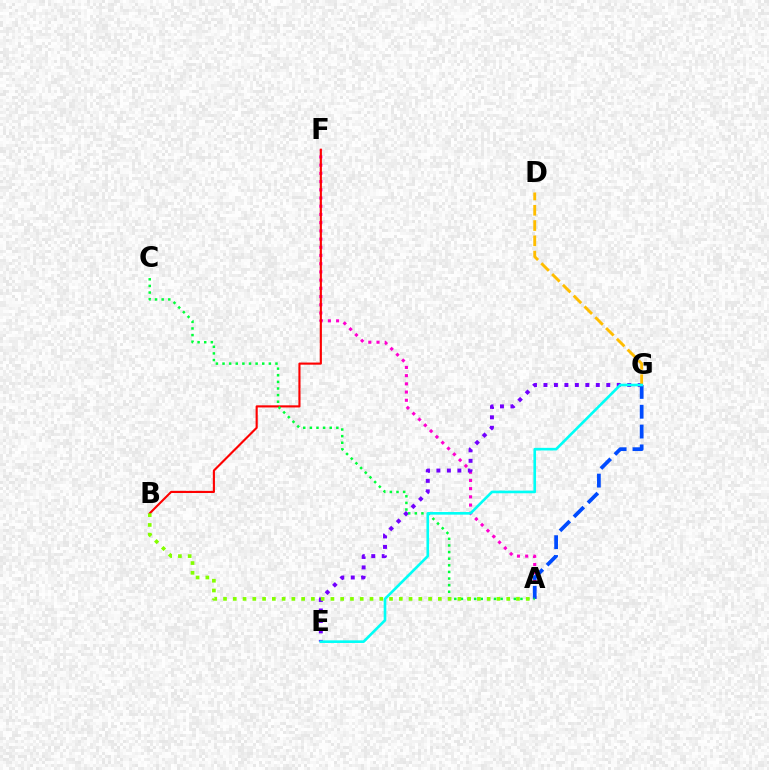{('A', 'F'): [{'color': '#ff00cf', 'line_style': 'dotted', 'thickness': 2.23}], ('B', 'F'): [{'color': '#ff0000', 'line_style': 'solid', 'thickness': 1.53}], ('E', 'G'): [{'color': '#7200ff', 'line_style': 'dotted', 'thickness': 2.84}, {'color': '#00fff6', 'line_style': 'solid', 'thickness': 1.89}], ('A', 'G'): [{'color': '#004bff', 'line_style': 'dashed', 'thickness': 2.69}], ('D', 'G'): [{'color': '#ffbd00', 'line_style': 'dashed', 'thickness': 2.07}], ('A', 'C'): [{'color': '#00ff39', 'line_style': 'dotted', 'thickness': 1.8}], ('A', 'B'): [{'color': '#84ff00', 'line_style': 'dotted', 'thickness': 2.65}]}